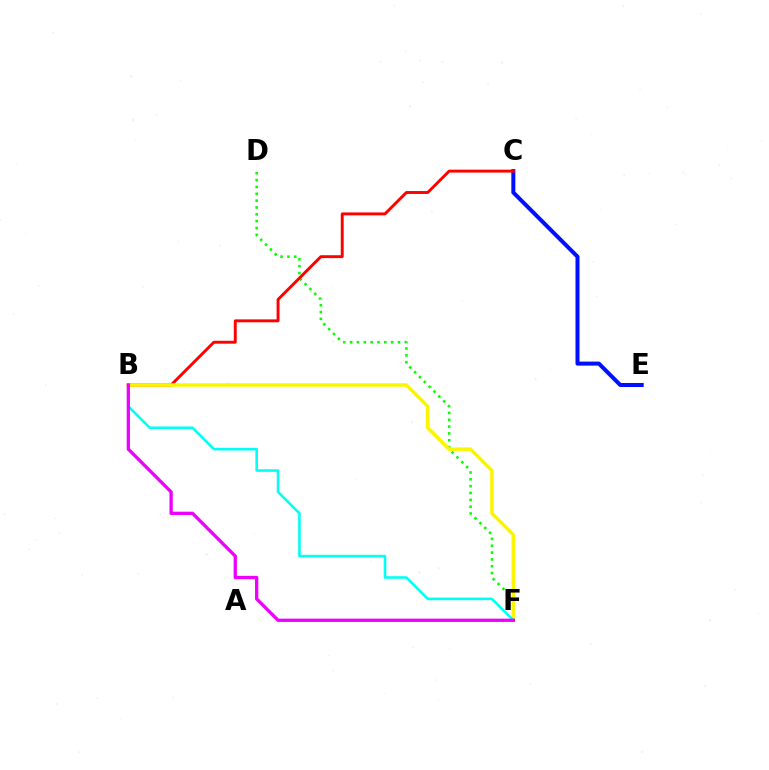{('C', 'E'): [{'color': '#0010ff', 'line_style': 'solid', 'thickness': 2.9}], ('D', 'F'): [{'color': '#08ff00', 'line_style': 'dotted', 'thickness': 1.86}], ('B', 'C'): [{'color': '#ff0000', 'line_style': 'solid', 'thickness': 2.1}], ('B', 'F'): [{'color': '#fcf500', 'line_style': 'solid', 'thickness': 2.51}, {'color': '#00fff6', 'line_style': 'solid', 'thickness': 1.86}, {'color': '#ee00ff', 'line_style': 'solid', 'thickness': 2.37}]}